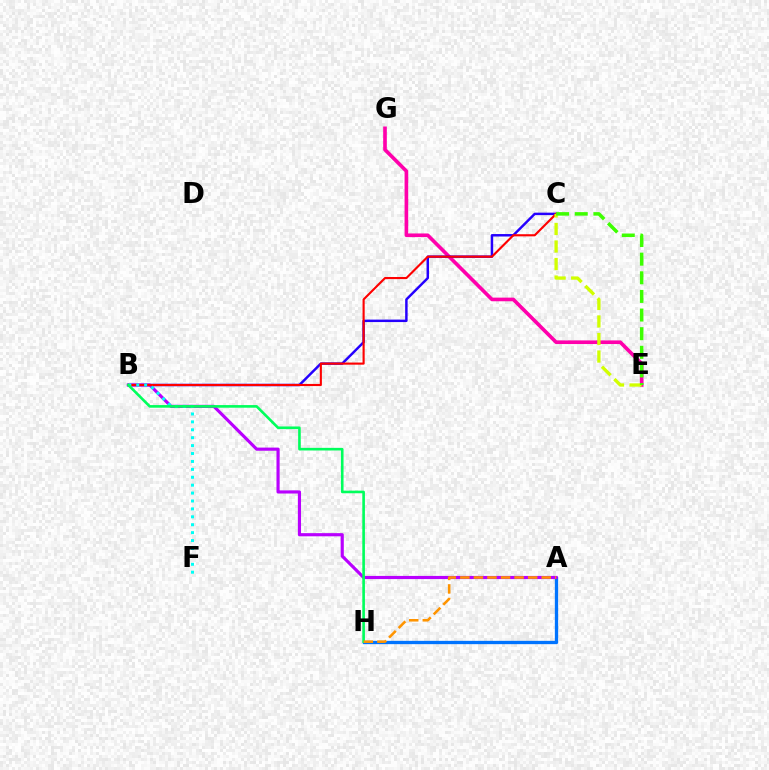{('E', 'G'): [{'color': '#ff00ac', 'line_style': 'solid', 'thickness': 2.62}], ('A', 'H'): [{'color': '#0074ff', 'line_style': 'solid', 'thickness': 2.38}, {'color': '#ff9400', 'line_style': 'dashed', 'thickness': 1.84}], ('B', 'C'): [{'color': '#2500ff', 'line_style': 'solid', 'thickness': 1.78}, {'color': '#ff0000', 'line_style': 'solid', 'thickness': 1.53}], ('A', 'B'): [{'color': '#b900ff', 'line_style': 'solid', 'thickness': 2.27}], ('B', 'F'): [{'color': '#00fff6', 'line_style': 'dotted', 'thickness': 2.15}], ('C', 'E'): [{'color': '#d1ff00', 'line_style': 'dashed', 'thickness': 2.38}, {'color': '#3dff00', 'line_style': 'dashed', 'thickness': 2.53}], ('B', 'H'): [{'color': '#00ff5c', 'line_style': 'solid', 'thickness': 1.89}]}